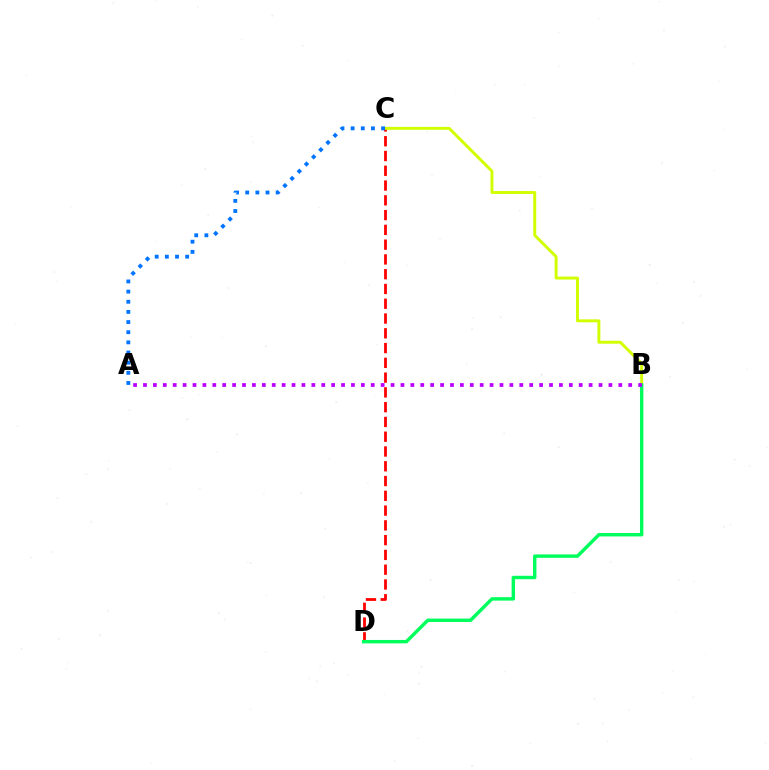{('C', 'D'): [{'color': '#ff0000', 'line_style': 'dashed', 'thickness': 2.01}], ('B', 'C'): [{'color': '#d1ff00', 'line_style': 'solid', 'thickness': 2.12}], ('B', 'D'): [{'color': '#00ff5c', 'line_style': 'solid', 'thickness': 2.47}], ('A', 'C'): [{'color': '#0074ff', 'line_style': 'dotted', 'thickness': 2.76}], ('A', 'B'): [{'color': '#b900ff', 'line_style': 'dotted', 'thickness': 2.69}]}